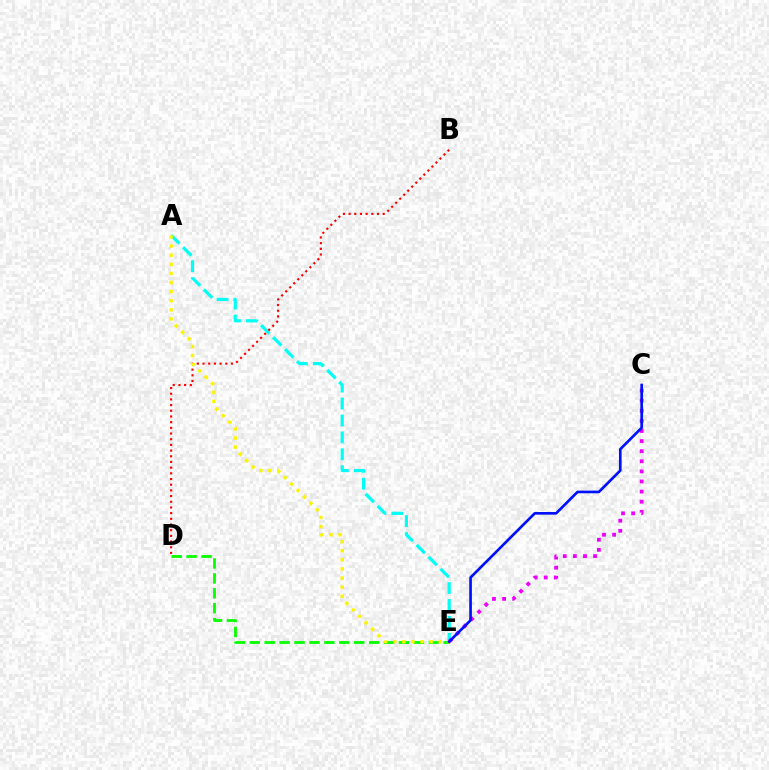{('D', 'E'): [{'color': '#08ff00', 'line_style': 'dashed', 'thickness': 2.03}], ('A', 'E'): [{'color': '#00fff6', 'line_style': 'dashed', 'thickness': 2.3}, {'color': '#fcf500', 'line_style': 'dotted', 'thickness': 2.47}], ('B', 'D'): [{'color': '#ff0000', 'line_style': 'dotted', 'thickness': 1.54}], ('C', 'E'): [{'color': '#ee00ff', 'line_style': 'dotted', 'thickness': 2.74}, {'color': '#0010ff', 'line_style': 'solid', 'thickness': 1.92}]}